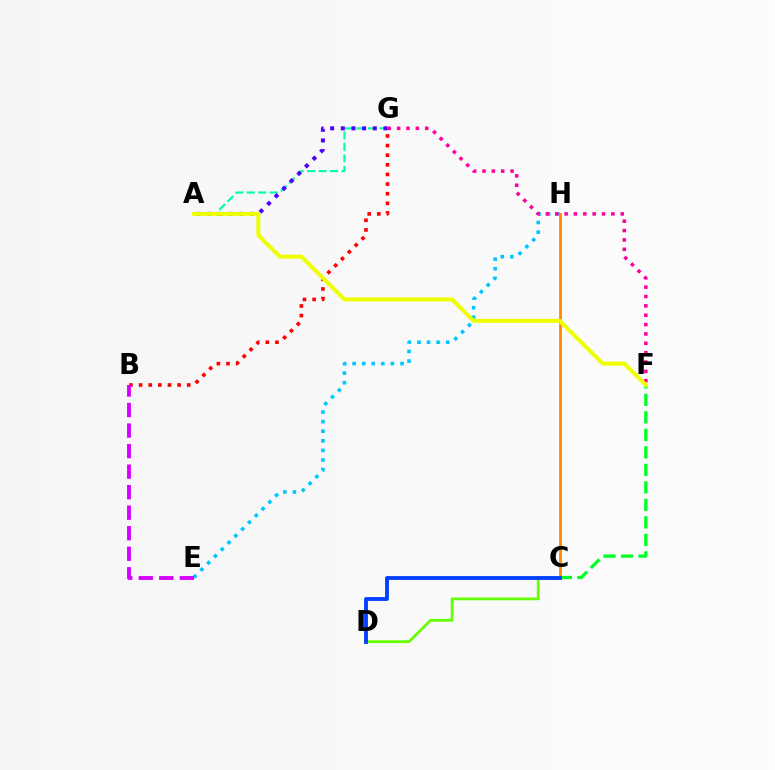{('C', 'F'): [{'color': '#00ff27', 'line_style': 'dashed', 'thickness': 2.38}], ('C', 'D'): [{'color': '#66ff00', 'line_style': 'solid', 'thickness': 1.98}, {'color': '#003fff', 'line_style': 'solid', 'thickness': 2.76}], ('A', 'G'): [{'color': '#00ffaf', 'line_style': 'dashed', 'thickness': 1.56}, {'color': '#4f00ff', 'line_style': 'dotted', 'thickness': 2.9}], ('C', 'H'): [{'color': '#ff8800', 'line_style': 'solid', 'thickness': 1.99}], ('E', 'H'): [{'color': '#00c7ff', 'line_style': 'dotted', 'thickness': 2.6}], ('F', 'G'): [{'color': '#ff00a0', 'line_style': 'dotted', 'thickness': 2.54}], ('B', 'G'): [{'color': '#ff0000', 'line_style': 'dotted', 'thickness': 2.62}], ('B', 'E'): [{'color': '#d600ff', 'line_style': 'dashed', 'thickness': 2.79}], ('A', 'F'): [{'color': '#eeff00', 'line_style': 'solid', 'thickness': 2.86}]}